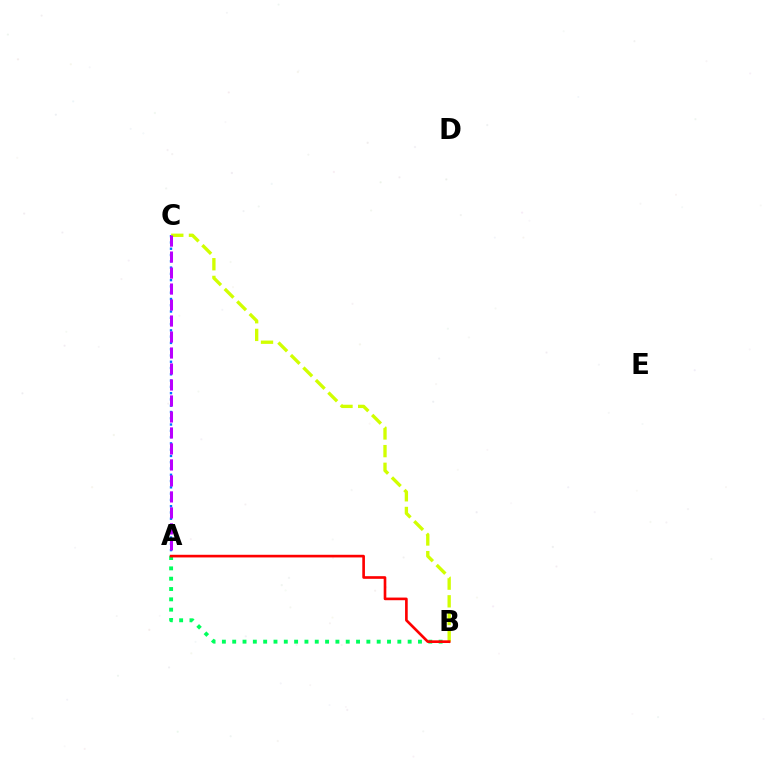{('A', 'C'): [{'color': '#0074ff', 'line_style': 'dotted', 'thickness': 1.71}, {'color': '#b900ff', 'line_style': 'dashed', 'thickness': 2.17}], ('B', 'C'): [{'color': '#d1ff00', 'line_style': 'dashed', 'thickness': 2.4}], ('A', 'B'): [{'color': '#00ff5c', 'line_style': 'dotted', 'thickness': 2.8}, {'color': '#ff0000', 'line_style': 'solid', 'thickness': 1.91}]}